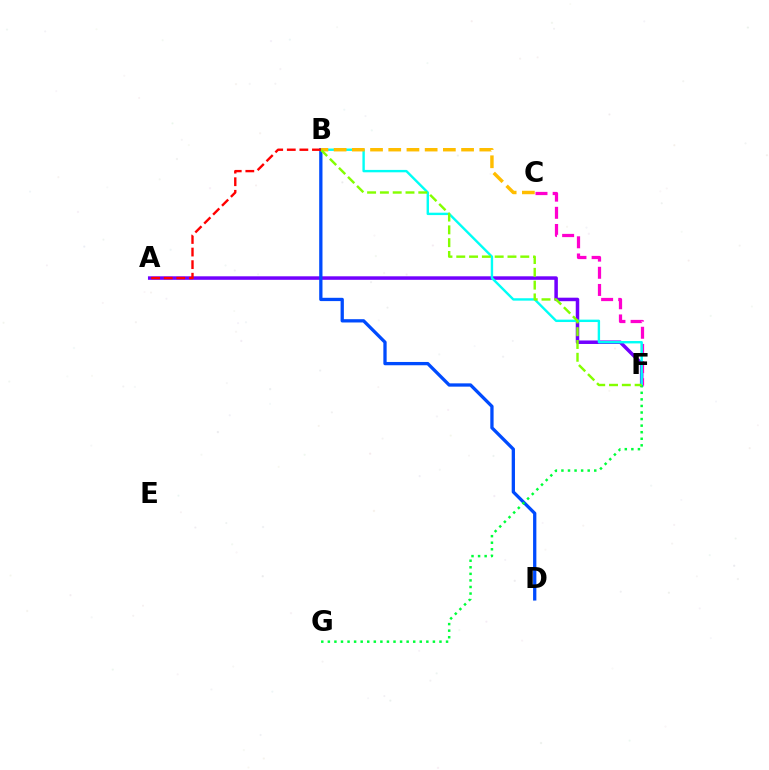{('A', 'F'): [{'color': '#7200ff', 'line_style': 'solid', 'thickness': 2.52}], ('C', 'F'): [{'color': '#ff00cf', 'line_style': 'dashed', 'thickness': 2.33}], ('B', 'F'): [{'color': '#00fff6', 'line_style': 'solid', 'thickness': 1.72}, {'color': '#84ff00', 'line_style': 'dashed', 'thickness': 1.74}], ('B', 'D'): [{'color': '#004bff', 'line_style': 'solid', 'thickness': 2.37}], ('F', 'G'): [{'color': '#00ff39', 'line_style': 'dotted', 'thickness': 1.78}], ('B', 'C'): [{'color': '#ffbd00', 'line_style': 'dashed', 'thickness': 2.47}], ('A', 'B'): [{'color': '#ff0000', 'line_style': 'dashed', 'thickness': 1.71}]}